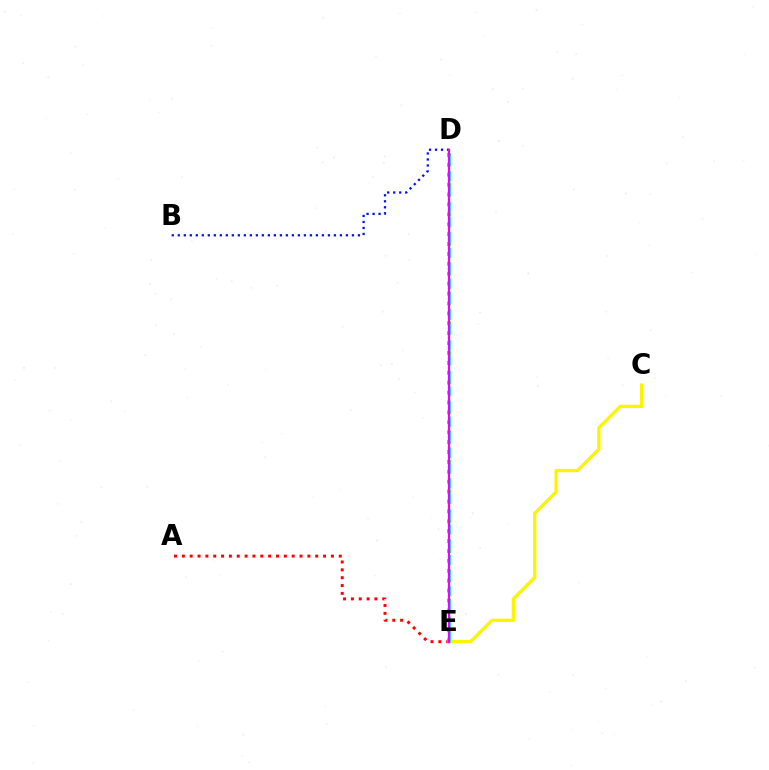{('B', 'D'): [{'color': '#0010ff', 'line_style': 'dotted', 'thickness': 1.63}], ('A', 'E'): [{'color': '#ff0000', 'line_style': 'dotted', 'thickness': 2.13}], ('C', 'E'): [{'color': '#fcf500', 'line_style': 'solid', 'thickness': 2.38}], ('D', 'E'): [{'color': '#08ff00', 'line_style': 'dotted', 'thickness': 2.69}, {'color': '#00fff6', 'line_style': 'dashed', 'thickness': 2.09}, {'color': '#ee00ff', 'line_style': 'solid', 'thickness': 1.63}]}